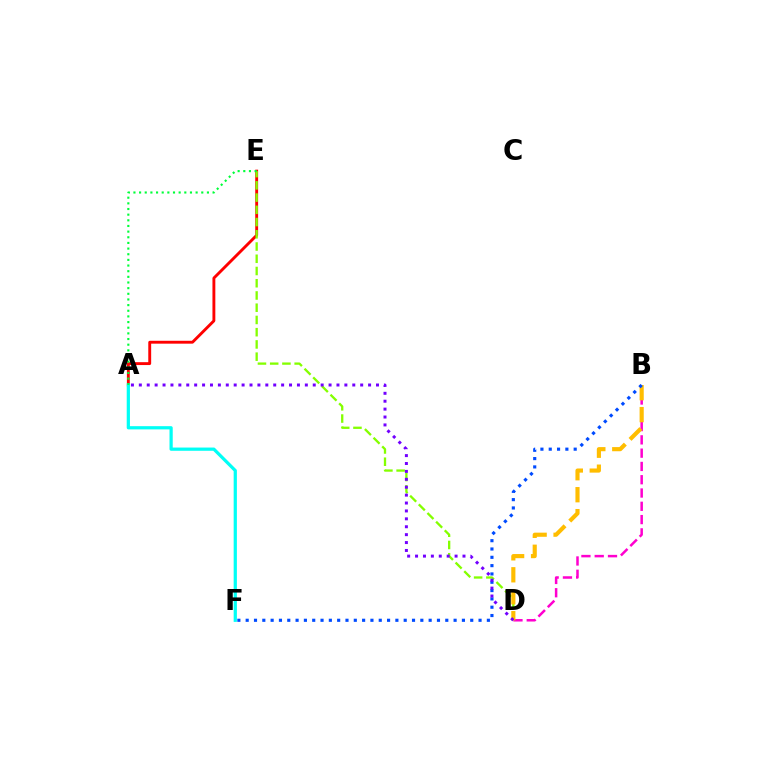{('B', 'D'): [{'color': '#ff00cf', 'line_style': 'dashed', 'thickness': 1.81}, {'color': '#ffbd00', 'line_style': 'dashed', 'thickness': 2.98}], ('A', 'E'): [{'color': '#ff0000', 'line_style': 'solid', 'thickness': 2.07}, {'color': '#00ff39', 'line_style': 'dotted', 'thickness': 1.54}], ('D', 'E'): [{'color': '#84ff00', 'line_style': 'dashed', 'thickness': 1.66}], ('B', 'F'): [{'color': '#004bff', 'line_style': 'dotted', 'thickness': 2.26}], ('A', 'F'): [{'color': '#00fff6', 'line_style': 'solid', 'thickness': 2.32}], ('A', 'D'): [{'color': '#7200ff', 'line_style': 'dotted', 'thickness': 2.15}]}